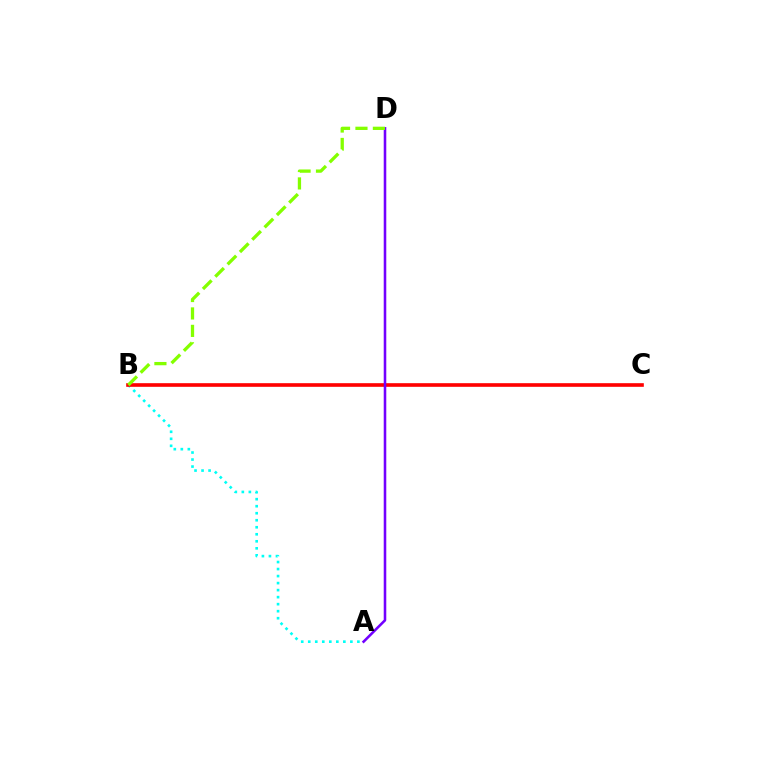{('A', 'B'): [{'color': '#00fff6', 'line_style': 'dotted', 'thickness': 1.91}], ('B', 'C'): [{'color': '#ff0000', 'line_style': 'solid', 'thickness': 2.61}], ('A', 'D'): [{'color': '#7200ff', 'line_style': 'solid', 'thickness': 1.85}], ('B', 'D'): [{'color': '#84ff00', 'line_style': 'dashed', 'thickness': 2.37}]}